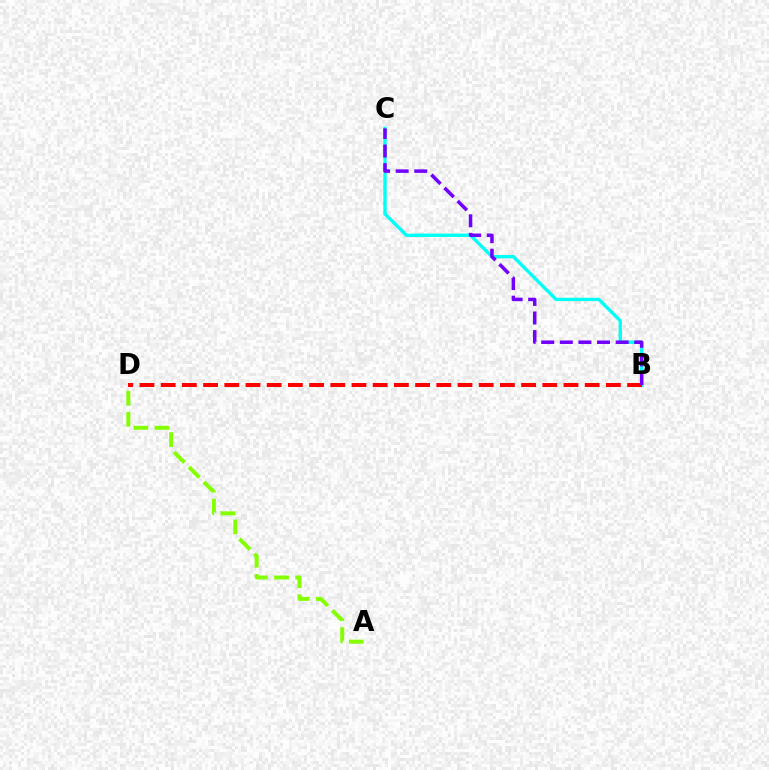{('A', 'D'): [{'color': '#84ff00', 'line_style': 'dashed', 'thickness': 2.86}], ('B', 'C'): [{'color': '#00fff6', 'line_style': 'solid', 'thickness': 2.41}, {'color': '#7200ff', 'line_style': 'dashed', 'thickness': 2.53}], ('B', 'D'): [{'color': '#ff0000', 'line_style': 'dashed', 'thickness': 2.88}]}